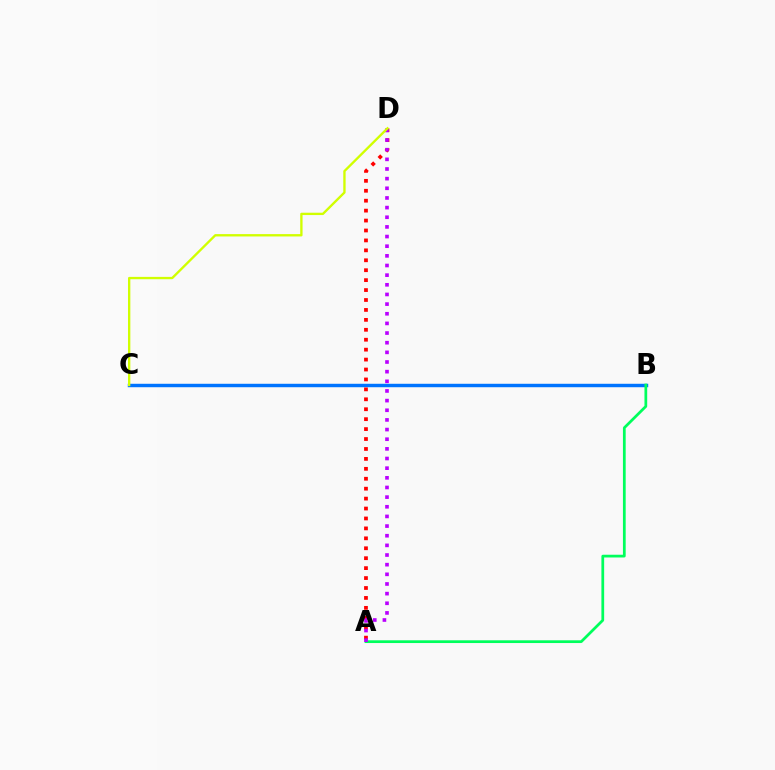{('B', 'C'): [{'color': '#0074ff', 'line_style': 'solid', 'thickness': 2.48}], ('A', 'D'): [{'color': '#ff0000', 'line_style': 'dotted', 'thickness': 2.7}, {'color': '#b900ff', 'line_style': 'dotted', 'thickness': 2.62}], ('A', 'B'): [{'color': '#00ff5c', 'line_style': 'solid', 'thickness': 1.97}], ('C', 'D'): [{'color': '#d1ff00', 'line_style': 'solid', 'thickness': 1.69}]}